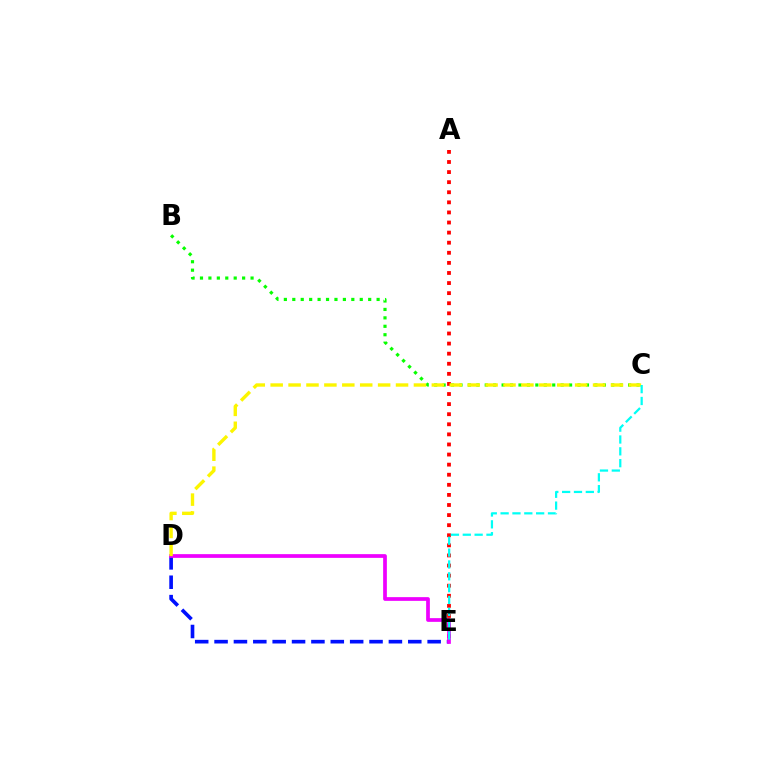{('A', 'E'): [{'color': '#ff0000', 'line_style': 'dotted', 'thickness': 2.74}], ('D', 'E'): [{'color': '#0010ff', 'line_style': 'dashed', 'thickness': 2.63}, {'color': '#ee00ff', 'line_style': 'solid', 'thickness': 2.68}], ('B', 'C'): [{'color': '#08ff00', 'line_style': 'dotted', 'thickness': 2.29}], ('C', 'D'): [{'color': '#fcf500', 'line_style': 'dashed', 'thickness': 2.43}], ('C', 'E'): [{'color': '#00fff6', 'line_style': 'dashed', 'thickness': 1.61}]}